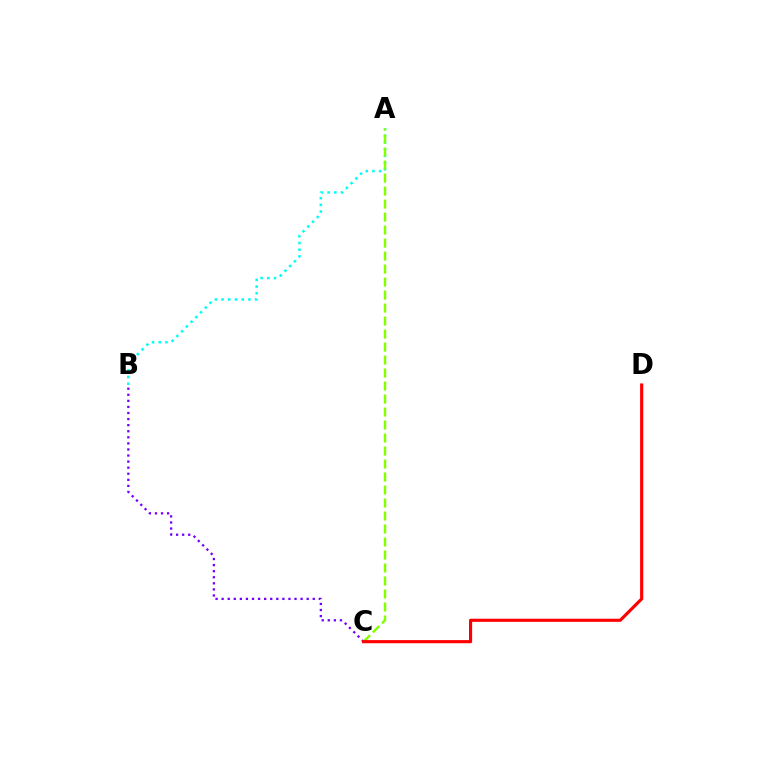{('B', 'C'): [{'color': '#7200ff', 'line_style': 'dotted', 'thickness': 1.65}], ('A', 'B'): [{'color': '#00fff6', 'line_style': 'dotted', 'thickness': 1.82}], ('A', 'C'): [{'color': '#84ff00', 'line_style': 'dashed', 'thickness': 1.77}], ('C', 'D'): [{'color': '#ff0000', 'line_style': 'solid', 'thickness': 2.25}]}